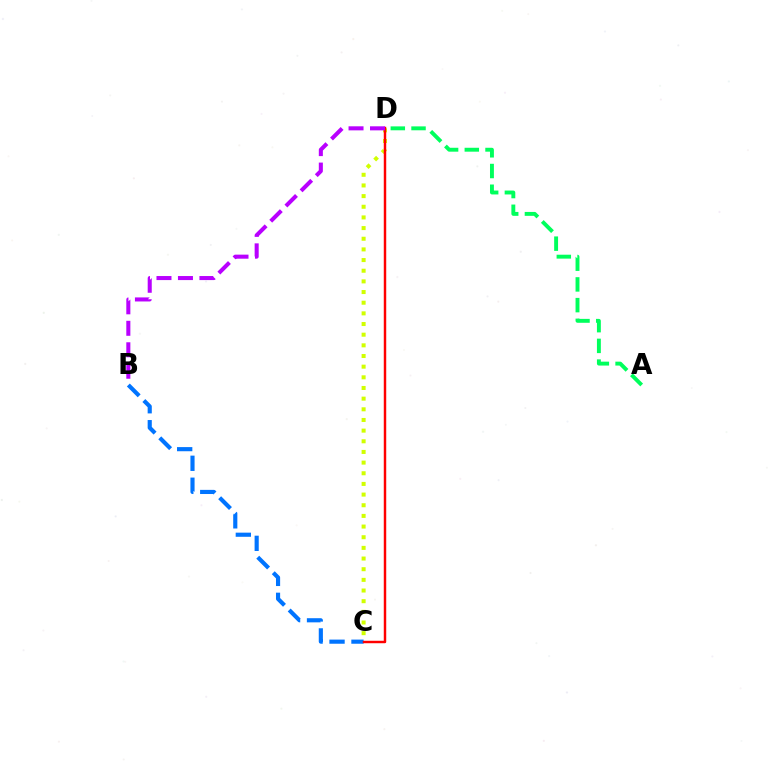{('B', 'C'): [{'color': '#0074ff', 'line_style': 'dashed', 'thickness': 2.98}], ('C', 'D'): [{'color': '#d1ff00', 'line_style': 'dotted', 'thickness': 2.9}, {'color': '#ff0000', 'line_style': 'solid', 'thickness': 1.77}], ('B', 'D'): [{'color': '#b900ff', 'line_style': 'dashed', 'thickness': 2.92}], ('A', 'D'): [{'color': '#00ff5c', 'line_style': 'dashed', 'thickness': 2.81}]}